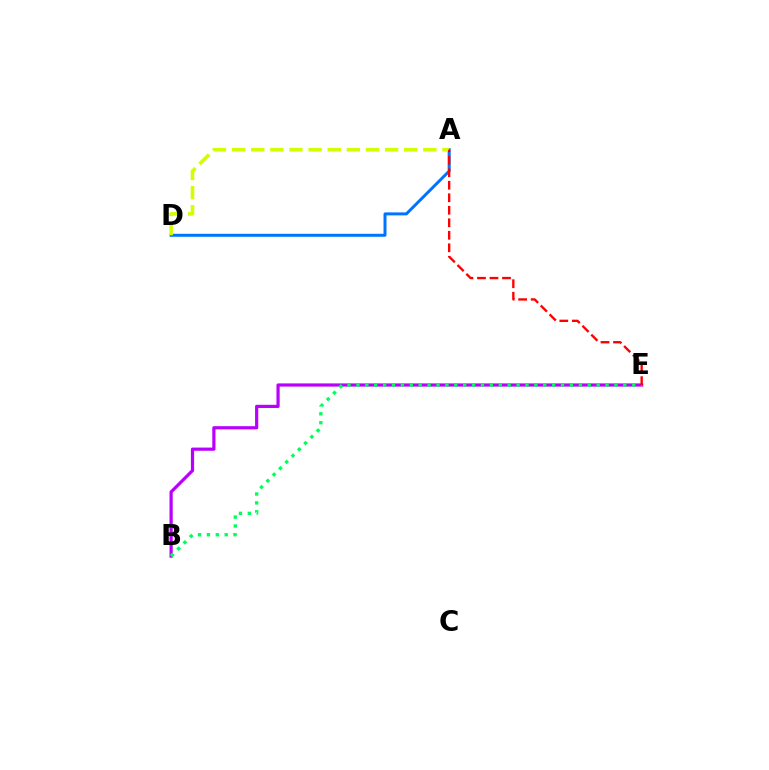{('B', 'E'): [{'color': '#b900ff', 'line_style': 'solid', 'thickness': 2.3}, {'color': '#00ff5c', 'line_style': 'dotted', 'thickness': 2.42}], ('A', 'D'): [{'color': '#0074ff', 'line_style': 'solid', 'thickness': 2.15}, {'color': '#d1ff00', 'line_style': 'dashed', 'thickness': 2.6}], ('A', 'E'): [{'color': '#ff0000', 'line_style': 'dashed', 'thickness': 1.7}]}